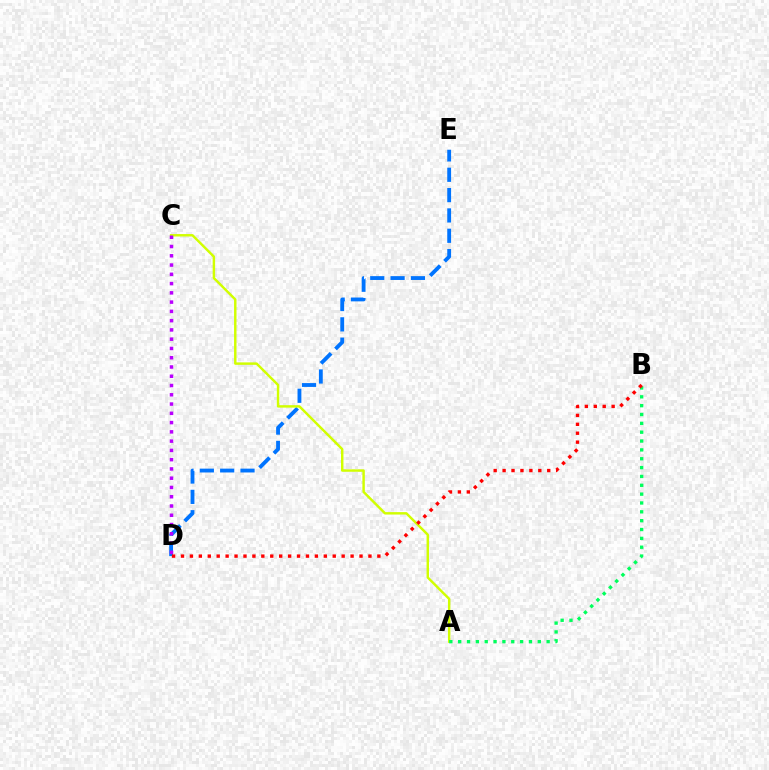{('D', 'E'): [{'color': '#0074ff', 'line_style': 'dashed', 'thickness': 2.76}], ('A', 'C'): [{'color': '#d1ff00', 'line_style': 'solid', 'thickness': 1.76}], ('A', 'B'): [{'color': '#00ff5c', 'line_style': 'dotted', 'thickness': 2.4}], ('C', 'D'): [{'color': '#b900ff', 'line_style': 'dotted', 'thickness': 2.52}], ('B', 'D'): [{'color': '#ff0000', 'line_style': 'dotted', 'thickness': 2.43}]}